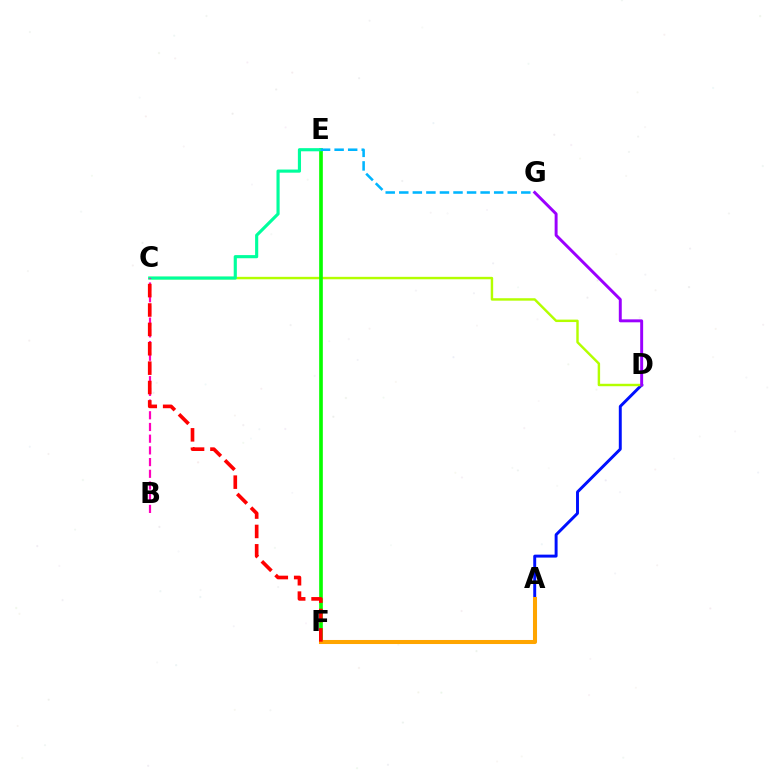{('A', 'D'): [{'color': '#0010ff', 'line_style': 'solid', 'thickness': 2.12}], ('C', 'D'): [{'color': '#b3ff00', 'line_style': 'solid', 'thickness': 1.76}], ('E', 'F'): [{'color': '#08ff00', 'line_style': 'solid', 'thickness': 2.63}], ('C', 'E'): [{'color': '#00ff9d', 'line_style': 'solid', 'thickness': 2.26}], ('A', 'F'): [{'color': '#ffa500', 'line_style': 'solid', 'thickness': 2.91}], ('B', 'C'): [{'color': '#ff00bd', 'line_style': 'dashed', 'thickness': 1.59}], ('D', 'G'): [{'color': '#9b00ff', 'line_style': 'solid', 'thickness': 2.12}], ('E', 'G'): [{'color': '#00b5ff', 'line_style': 'dashed', 'thickness': 1.84}], ('C', 'F'): [{'color': '#ff0000', 'line_style': 'dashed', 'thickness': 2.63}]}